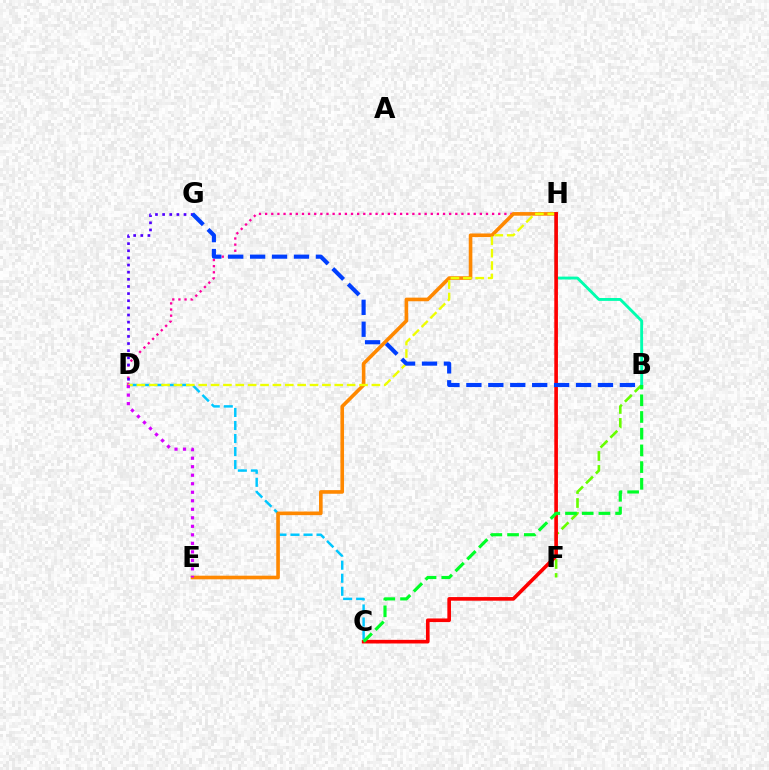{('D', 'H'): [{'color': '#ff00a0', 'line_style': 'dotted', 'thickness': 1.67}, {'color': '#eeff00', 'line_style': 'dashed', 'thickness': 1.68}], ('C', 'D'): [{'color': '#00c7ff', 'line_style': 'dashed', 'thickness': 1.77}], ('B', 'F'): [{'color': '#66ff00', 'line_style': 'dashed', 'thickness': 1.9}], ('E', 'H'): [{'color': '#ff8800', 'line_style': 'solid', 'thickness': 2.61}], ('D', 'G'): [{'color': '#4f00ff', 'line_style': 'dotted', 'thickness': 1.94}], ('D', 'E'): [{'color': '#d600ff', 'line_style': 'dotted', 'thickness': 2.31}], ('B', 'H'): [{'color': '#00ffaf', 'line_style': 'solid', 'thickness': 2.08}], ('C', 'H'): [{'color': '#ff0000', 'line_style': 'solid', 'thickness': 2.62}], ('B', 'C'): [{'color': '#00ff27', 'line_style': 'dashed', 'thickness': 2.27}], ('B', 'G'): [{'color': '#003fff', 'line_style': 'dashed', 'thickness': 2.98}]}